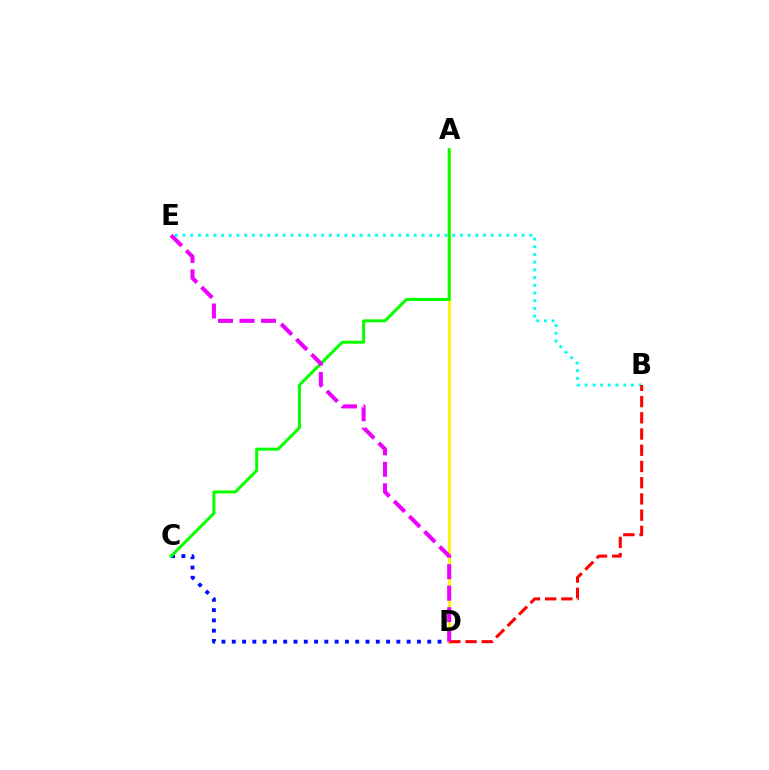{('C', 'D'): [{'color': '#0010ff', 'line_style': 'dotted', 'thickness': 2.8}], ('B', 'E'): [{'color': '#00fff6', 'line_style': 'dotted', 'thickness': 2.09}], ('A', 'D'): [{'color': '#fcf500', 'line_style': 'solid', 'thickness': 2.05}], ('A', 'C'): [{'color': '#08ff00', 'line_style': 'solid', 'thickness': 2.17}], ('B', 'D'): [{'color': '#ff0000', 'line_style': 'dashed', 'thickness': 2.2}], ('D', 'E'): [{'color': '#ee00ff', 'line_style': 'dashed', 'thickness': 2.92}]}